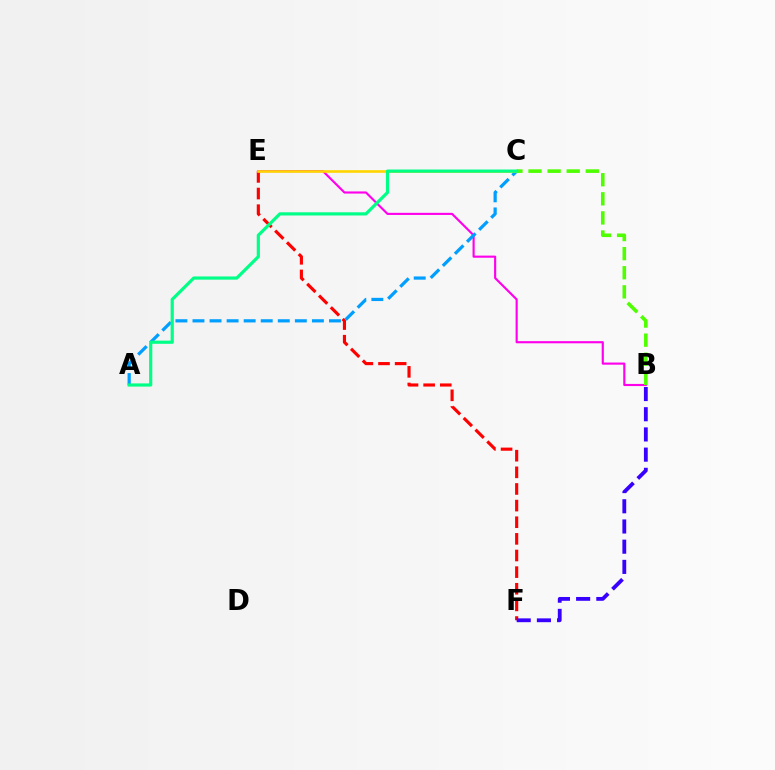{('B', 'E'): [{'color': '#ff00ed', 'line_style': 'solid', 'thickness': 1.54}], ('A', 'C'): [{'color': '#009eff', 'line_style': 'dashed', 'thickness': 2.32}, {'color': '#00ff86', 'line_style': 'solid', 'thickness': 2.3}], ('E', 'F'): [{'color': '#ff0000', 'line_style': 'dashed', 'thickness': 2.26}], ('C', 'E'): [{'color': '#ffd500', 'line_style': 'solid', 'thickness': 1.9}], ('B', 'F'): [{'color': '#3700ff', 'line_style': 'dashed', 'thickness': 2.74}], ('B', 'C'): [{'color': '#4fff00', 'line_style': 'dashed', 'thickness': 2.59}]}